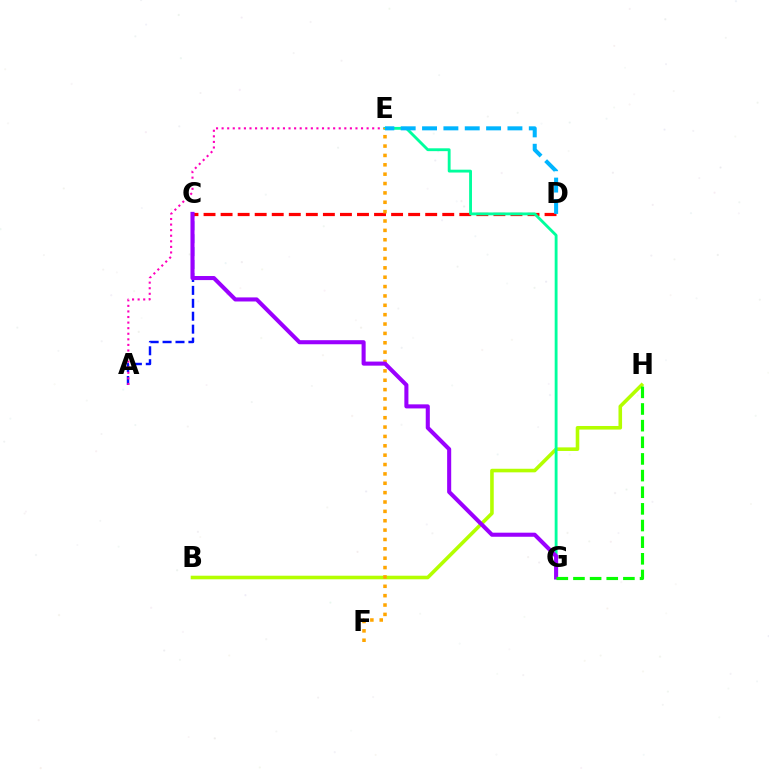{('A', 'C'): [{'color': '#0010ff', 'line_style': 'dashed', 'thickness': 1.76}], ('A', 'E'): [{'color': '#ff00bd', 'line_style': 'dotted', 'thickness': 1.52}], ('C', 'D'): [{'color': '#ff0000', 'line_style': 'dashed', 'thickness': 2.32}], ('B', 'H'): [{'color': '#b3ff00', 'line_style': 'solid', 'thickness': 2.58}], ('E', 'G'): [{'color': '#00ff9d', 'line_style': 'solid', 'thickness': 2.05}], ('E', 'F'): [{'color': '#ffa500', 'line_style': 'dotted', 'thickness': 2.54}], ('C', 'G'): [{'color': '#9b00ff', 'line_style': 'solid', 'thickness': 2.93}], ('G', 'H'): [{'color': '#08ff00', 'line_style': 'dashed', 'thickness': 2.26}], ('D', 'E'): [{'color': '#00b5ff', 'line_style': 'dashed', 'thickness': 2.9}]}